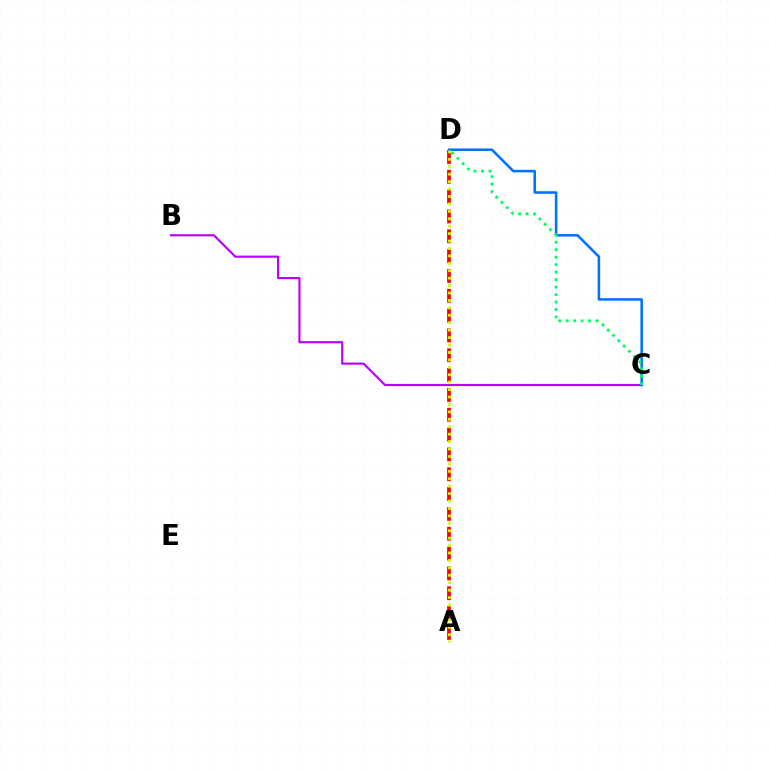{('A', 'D'): [{'color': '#ff0000', 'line_style': 'dashed', 'thickness': 2.69}, {'color': '#d1ff00', 'line_style': 'dotted', 'thickness': 2.02}], ('B', 'C'): [{'color': '#b900ff', 'line_style': 'solid', 'thickness': 1.54}], ('C', 'D'): [{'color': '#0074ff', 'line_style': 'solid', 'thickness': 1.84}, {'color': '#00ff5c', 'line_style': 'dotted', 'thickness': 2.03}]}